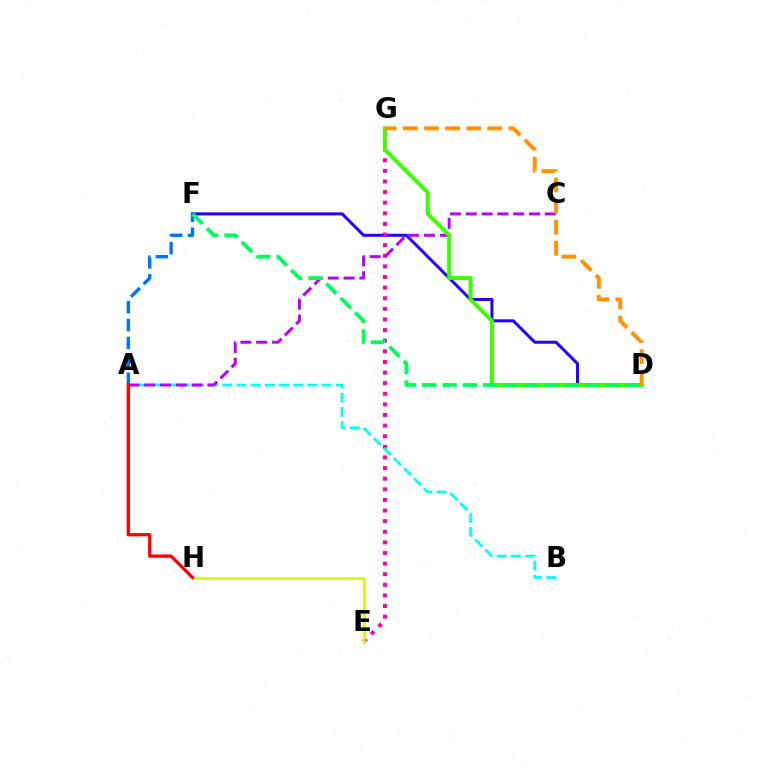{('D', 'F'): [{'color': '#2500ff', 'line_style': 'solid', 'thickness': 2.19}, {'color': '#00ff5c', 'line_style': 'dashed', 'thickness': 2.76}], ('E', 'G'): [{'color': '#ff00ac', 'line_style': 'dotted', 'thickness': 2.88}], ('A', 'B'): [{'color': '#00fff6', 'line_style': 'dashed', 'thickness': 1.93}], ('A', 'C'): [{'color': '#b900ff', 'line_style': 'dashed', 'thickness': 2.15}], ('D', 'G'): [{'color': '#3dff00', 'line_style': 'solid', 'thickness': 2.88}, {'color': '#ff9400', 'line_style': 'dashed', 'thickness': 2.87}], ('E', 'H'): [{'color': '#d1ff00', 'line_style': 'solid', 'thickness': 1.92}], ('A', 'F'): [{'color': '#0074ff', 'line_style': 'dashed', 'thickness': 2.43}], ('A', 'H'): [{'color': '#ff0000', 'line_style': 'solid', 'thickness': 2.35}]}